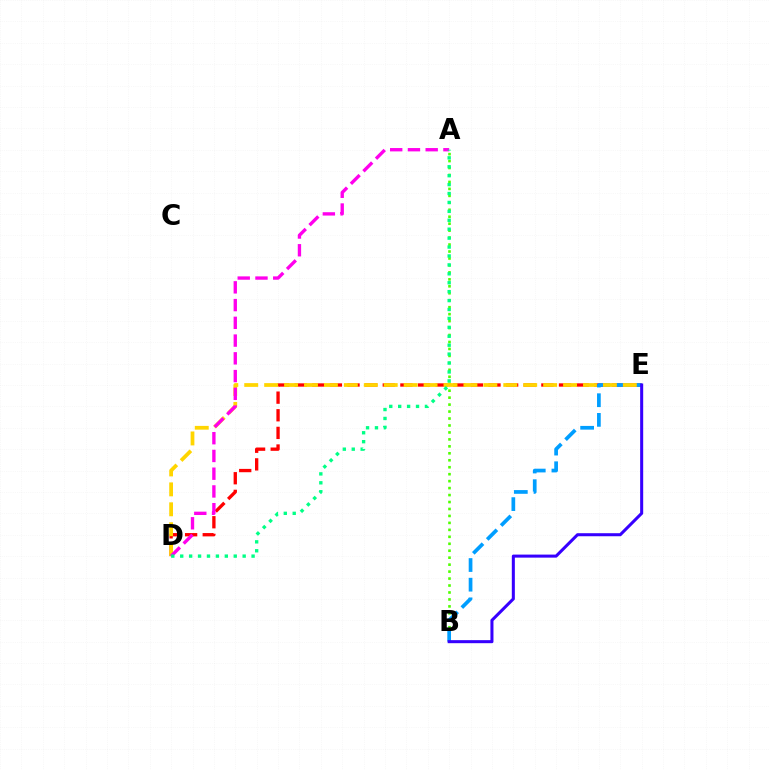{('A', 'B'): [{'color': '#4fff00', 'line_style': 'dotted', 'thickness': 1.89}], ('D', 'E'): [{'color': '#ff0000', 'line_style': 'dashed', 'thickness': 2.39}, {'color': '#ffd500', 'line_style': 'dashed', 'thickness': 2.71}], ('B', 'E'): [{'color': '#009eff', 'line_style': 'dashed', 'thickness': 2.67}, {'color': '#3700ff', 'line_style': 'solid', 'thickness': 2.19}], ('A', 'D'): [{'color': '#ff00ed', 'line_style': 'dashed', 'thickness': 2.41}, {'color': '#00ff86', 'line_style': 'dotted', 'thickness': 2.42}]}